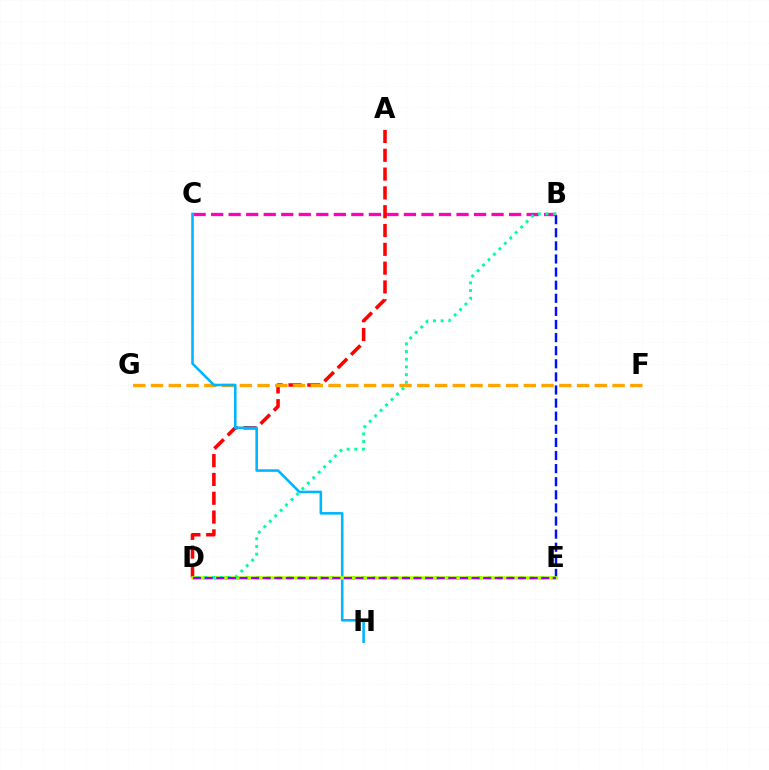{('D', 'E'): [{'color': '#08ff00', 'line_style': 'dotted', 'thickness': 2.86}, {'color': '#b3ff00', 'line_style': 'solid', 'thickness': 2.57}, {'color': '#9b00ff', 'line_style': 'dashed', 'thickness': 1.58}], ('B', 'C'): [{'color': '#ff00bd', 'line_style': 'dashed', 'thickness': 2.38}], ('B', 'E'): [{'color': '#0010ff', 'line_style': 'dashed', 'thickness': 1.78}], ('A', 'D'): [{'color': '#ff0000', 'line_style': 'dashed', 'thickness': 2.56}], ('F', 'G'): [{'color': '#ffa500', 'line_style': 'dashed', 'thickness': 2.41}], ('C', 'H'): [{'color': '#00b5ff', 'line_style': 'solid', 'thickness': 1.86}], ('B', 'D'): [{'color': '#00ff9d', 'line_style': 'dotted', 'thickness': 2.09}]}